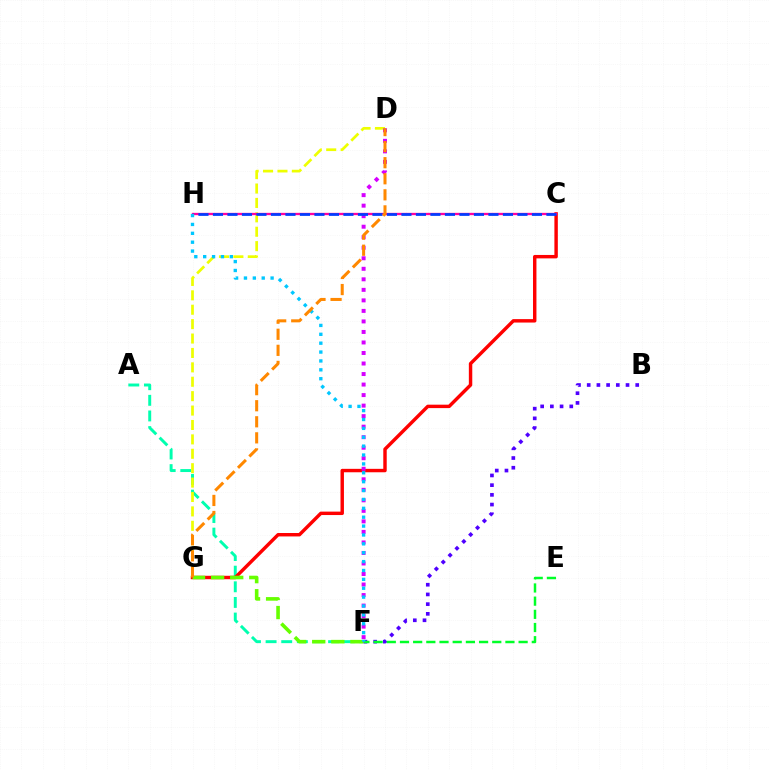{('A', 'F'): [{'color': '#00ffaf', 'line_style': 'dashed', 'thickness': 2.12}], ('D', 'G'): [{'color': '#eeff00', 'line_style': 'dashed', 'thickness': 1.96}, {'color': '#ff8800', 'line_style': 'dashed', 'thickness': 2.18}], ('C', 'G'): [{'color': '#ff0000', 'line_style': 'solid', 'thickness': 2.47}], ('F', 'G'): [{'color': '#66ff00', 'line_style': 'dashed', 'thickness': 2.59}], ('B', 'F'): [{'color': '#4f00ff', 'line_style': 'dotted', 'thickness': 2.64}], ('D', 'F'): [{'color': '#d600ff', 'line_style': 'dotted', 'thickness': 2.86}], ('C', 'H'): [{'color': '#ff00a0', 'line_style': 'solid', 'thickness': 1.66}, {'color': '#003fff', 'line_style': 'dashed', 'thickness': 1.97}], ('E', 'F'): [{'color': '#00ff27', 'line_style': 'dashed', 'thickness': 1.79}], ('F', 'H'): [{'color': '#00c7ff', 'line_style': 'dotted', 'thickness': 2.41}]}